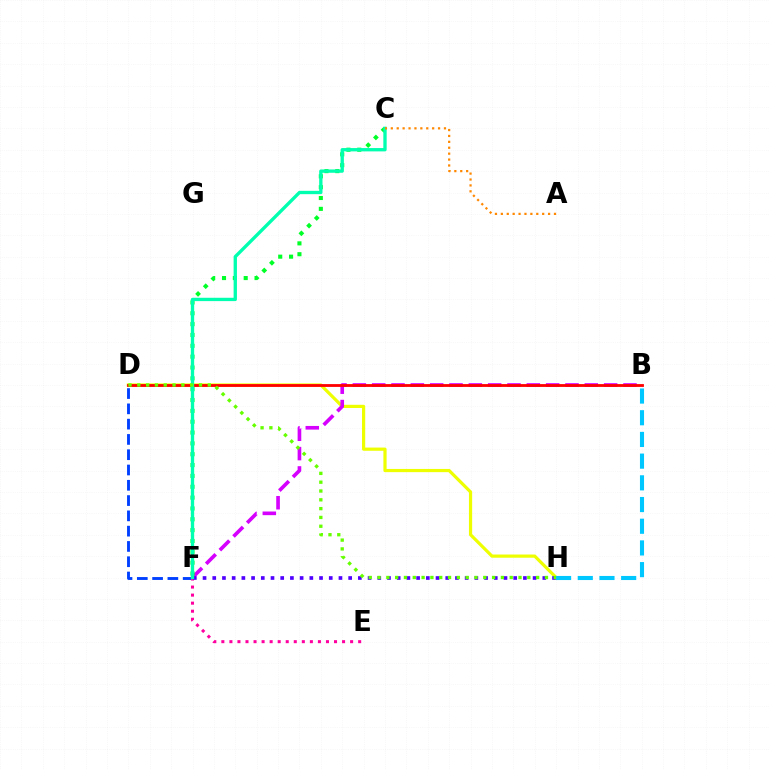{('D', 'F'): [{'color': '#003fff', 'line_style': 'dashed', 'thickness': 2.08}], ('D', 'H'): [{'color': '#eeff00', 'line_style': 'solid', 'thickness': 2.31}, {'color': '#66ff00', 'line_style': 'dotted', 'thickness': 2.39}], ('B', 'F'): [{'color': '#d600ff', 'line_style': 'dashed', 'thickness': 2.63}], ('B', 'D'): [{'color': '#ff0000', 'line_style': 'solid', 'thickness': 2.03}], ('E', 'F'): [{'color': '#ff00a0', 'line_style': 'dotted', 'thickness': 2.19}], ('C', 'F'): [{'color': '#00ff27', 'line_style': 'dotted', 'thickness': 2.95}, {'color': '#00ffaf', 'line_style': 'solid', 'thickness': 2.4}], ('F', 'H'): [{'color': '#4f00ff', 'line_style': 'dotted', 'thickness': 2.64}], ('B', 'H'): [{'color': '#00c7ff', 'line_style': 'dashed', 'thickness': 2.95}], ('A', 'C'): [{'color': '#ff8800', 'line_style': 'dotted', 'thickness': 1.6}]}